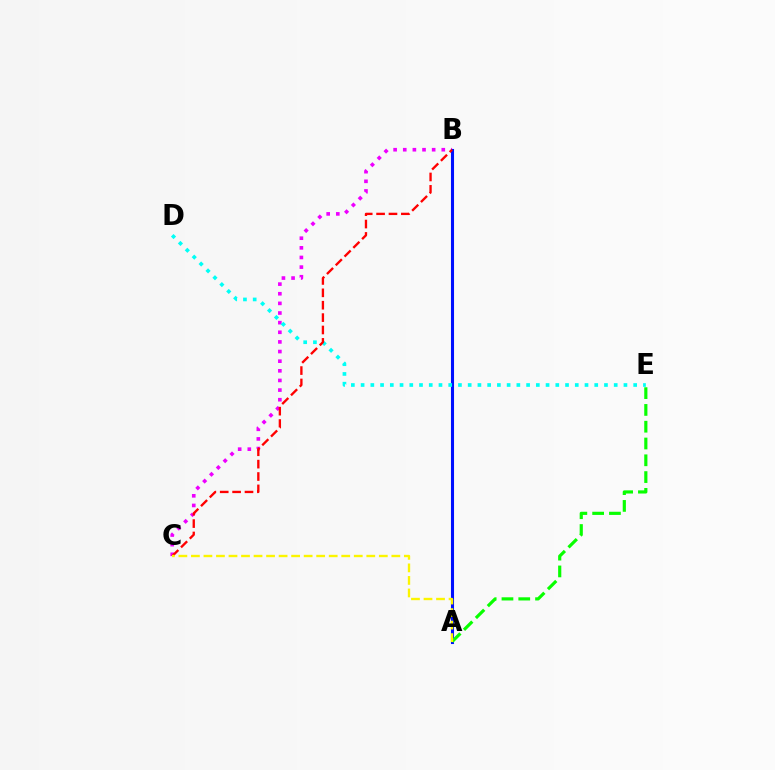{('B', 'C'): [{'color': '#ee00ff', 'line_style': 'dotted', 'thickness': 2.62}, {'color': '#ff0000', 'line_style': 'dashed', 'thickness': 1.68}], ('A', 'B'): [{'color': '#0010ff', 'line_style': 'solid', 'thickness': 2.21}], ('D', 'E'): [{'color': '#00fff6', 'line_style': 'dotted', 'thickness': 2.64}], ('A', 'E'): [{'color': '#08ff00', 'line_style': 'dashed', 'thickness': 2.28}], ('A', 'C'): [{'color': '#fcf500', 'line_style': 'dashed', 'thickness': 1.7}]}